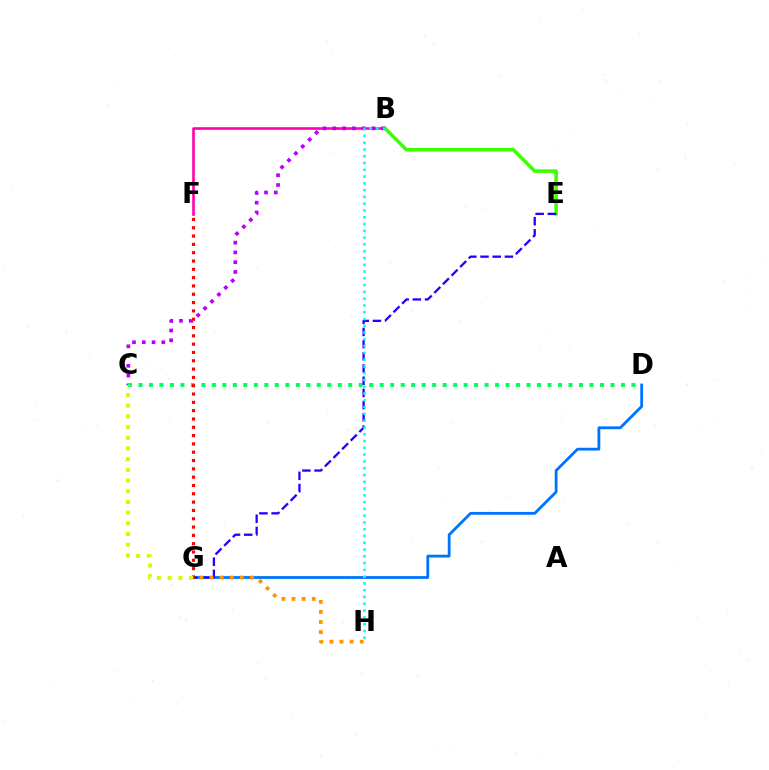{('B', 'F'): [{'color': '#ff00ac', 'line_style': 'solid', 'thickness': 1.87}], ('B', 'E'): [{'color': '#3dff00', 'line_style': 'solid', 'thickness': 2.55}], ('B', 'C'): [{'color': '#b900ff', 'line_style': 'dotted', 'thickness': 2.65}], ('D', 'G'): [{'color': '#0074ff', 'line_style': 'solid', 'thickness': 2.02}], ('C', 'D'): [{'color': '#00ff5c', 'line_style': 'dotted', 'thickness': 2.85}], ('E', 'G'): [{'color': '#2500ff', 'line_style': 'dashed', 'thickness': 1.66}], ('F', 'G'): [{'color': '#ff0000', 'line_style': 'dotted', 'thickness': 2.26}], ('B', 'H'): [{'color': '#00fff6', 'line_style': 'dotted', 'thickness': 1.84}], ('G', 'H'): [{'color': '#ff9400', 'line_style': 'dotted', 'thickness': 2.74}], ('C', 'G'): [{'color': '#d1ff00', 'line_style': 'dotted', 'thickness': 2.91}]}